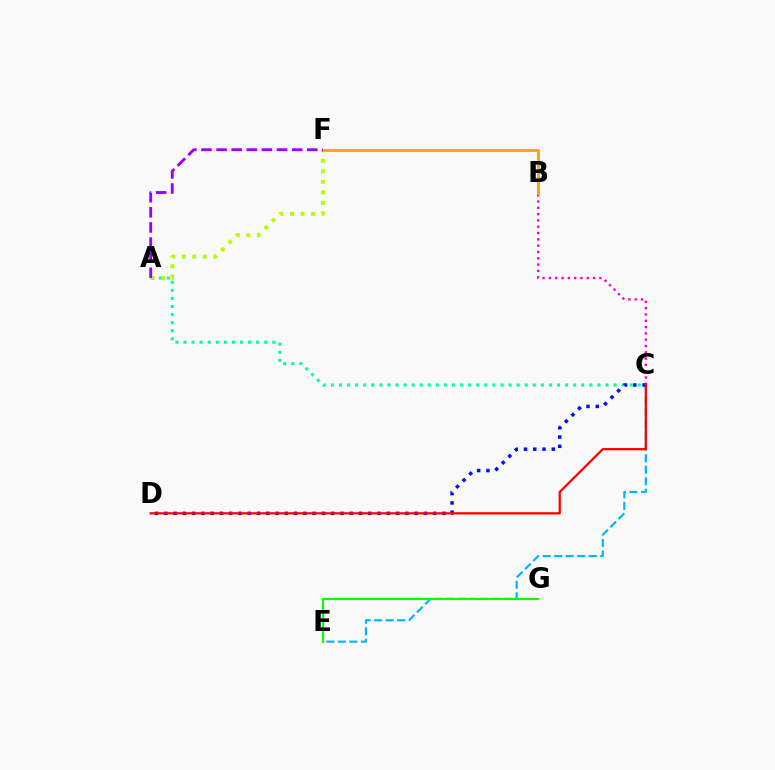{('A', 'C'): [{'color': '#00ff9d', 'line_style': 'dotted', 'thickness': 2.19}], ('B', 'C'): [{'color': '#ff00bd', 'line_style': 'dotted', 'thickness': 1.71}], ('A', 'F'): [{'color': '#b3ff00', 'line_style': 'dotted', 'thickness': 2.85}, {'color': '#9b00ff', 'line_style': 'dashed', 'thickness': 2.05}], ('C', 'E'): [{'color': '#00b5ff', 'line_style': 'dashed', 'thickness': 1.57}], ('B', 'F'): [{'color': '#ffa500', 'line_style': 'solid', 'thickness': 2.08}], ('C', 'D'): [{'color': '#0010ff', 'line_style': 'dotted', 'thickness': 2.52}, {'color': '#ff0000', 'line_style': 'solid', 'thickness': 1.62}], ('E', 'G'): [{'color': '#08ff00', 'line_style': 'solid', 'thickness': 1.52}]}